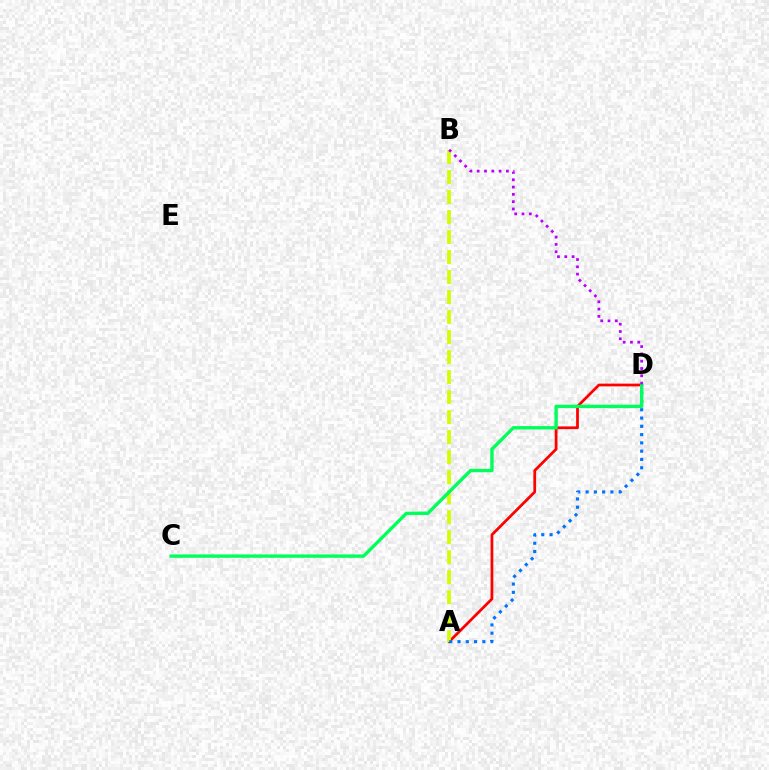{('A', 'D'): [{'color': '#ff0000', 'line_style': 'solid', 'thickness': 1.98}, {'color': '#0074ff', 'line_style': 'dotted', 'thickness': 2.25}], ('A', 'B'): [{'color': '#d1ff00', 'line_style': 'dashed', 'thickness': 2.72}], ('C', 'D'): [{'color': '#00ff5c', 'line_style': 'solid', 'thickness': 2.42}], ('B', 'D'): [{'color': '#b900ff', 'line_style': 'dotted', 'thickness': 1.98}]}